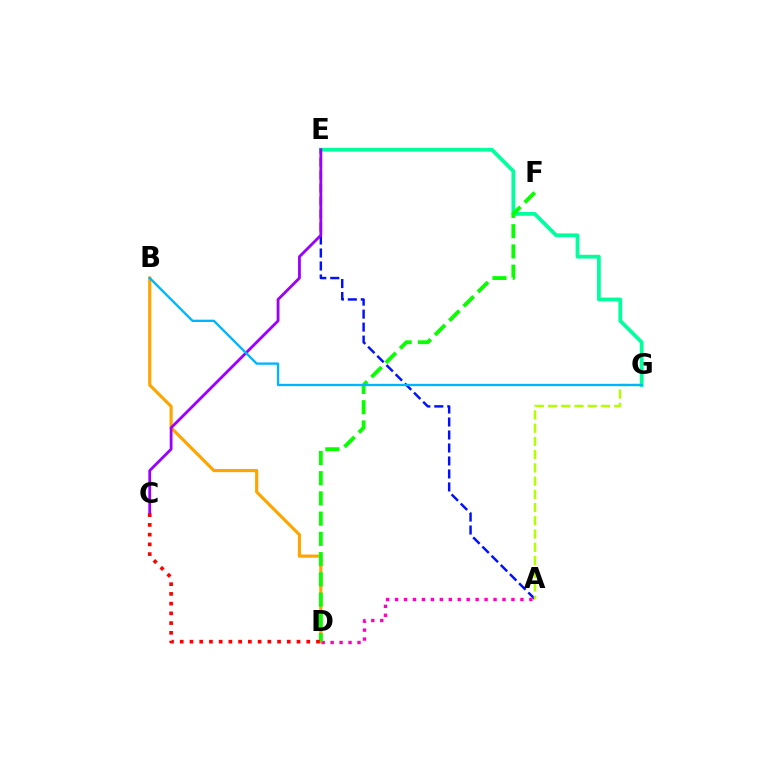{('A', 'E'): [{'color': '#0010ff', 'line_style': 'dashed', 'thickness': 1.76}], ('B', 'D'): [{'color': '#ffa500', 'line_style': 'solid', 'thickness': 2.28}], ('A', 'G'): [{'color': '#b3ff00', 'line_style': 'dashed', 'thickness': 1.8}], ('E', 'G'): [{'color': '#00ff9d', 'line_style': 'solid', 'thickness': 2.71}], ('A', 'D'): [{'color': '#ff00bd', 'line_style': 'dotted', 'thickness': 2.43}], ('C', 'E'): [{'color': '#9b00ff', 'line_style': 'solid', 'thickness': 2.02}], ('D', 'F'): [{'color': '#08ff00', 'line_style': 'dashed', 'thickness': 2.75}], ('C', 'D'): [{'color': '#ff0000', 'line_style': 'dotted', 'thickness': 2.64}], ('B', 'G'): [{'color': '#00b5ff', 'line_style': 'solid', 'thickness': 1.67}]}